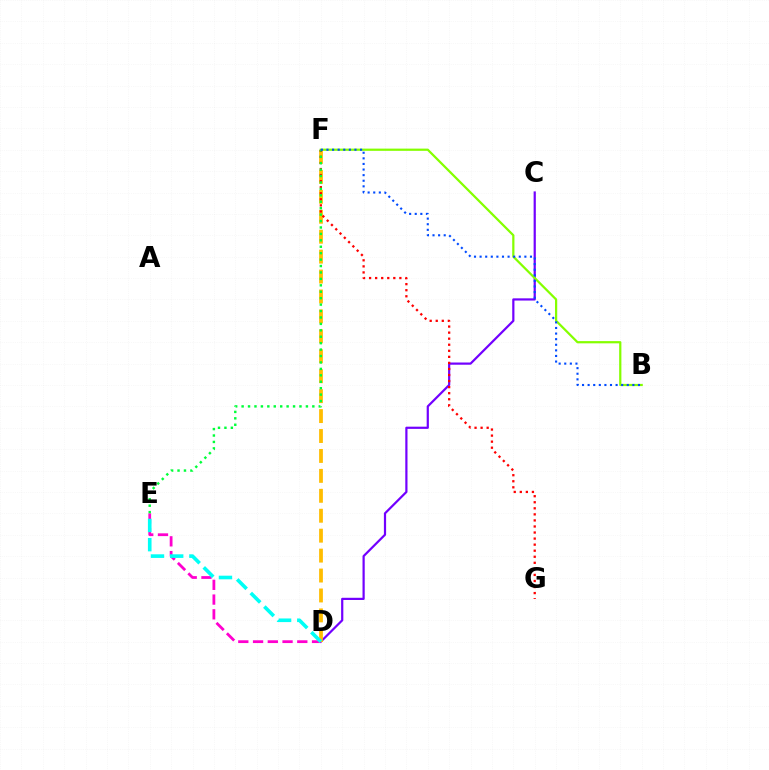{('C', 'D'): [{'color': '#7200ff', 'line_style': 'solid', 'thickness': 1.59}], ('D', 'F'): [{'color': '#ffbd00', 'line_style': 'dashed', 'thickness': 2.71}], ('B', 'F'): [{'color': '#84ff00', 'line_style': 'solid', 'thickness': 1.6}, {'color': '#004bff', 'line_style': 'dotted', 'thickness': 1.52}], ('D', 'E'): [{'color': '#ff00cf', 'line_style': 'dashed', 'thickness': 2.0}, {'color': '#00fff6', 'line_style': 'dashed', 'thickness': 2.61}], ('F', 'G'): [{'color': '#ff0000', 'line_style': 'dotted', 'thickness': 1.65}], ('E', 'F'): [{'color': '#00ff39', 'line_style': 'dotted', 'thickness': 1.75}]}